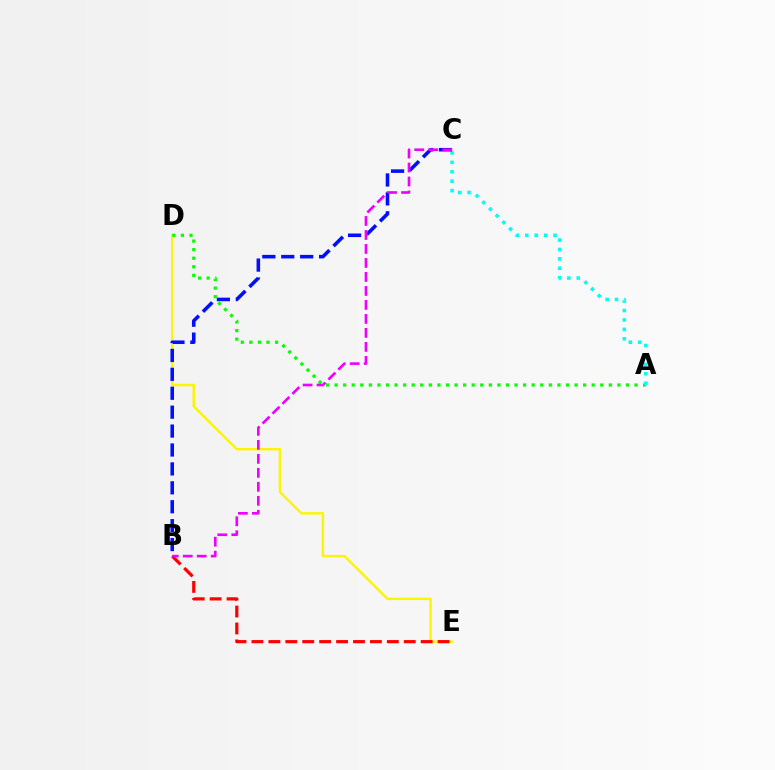{('D', 'E'): [{'color': '#fcf500', 'line_style': 'solid', 'thickness': 1.74}], ('A', 'D'): [{'color': '#08ff00', 'line_style': 'dotted', 'thickness': 2.33}], ('A', 'C'): [{'color': '#00fff6', 'line_style': 'dotted', 'thickness': 2.56}], ('B', 'E'): [{'color': '#ff0000', 'line_style': 'dashed', 'thickness': 2.3}], ('B', 'C'): [{'color': '#0010ff', 'line_style': 'dashed', 'thickness': 2.57}, {'color': '#ee00ff', 'line_style': 'dashed', 'thickness': 1.9}]}